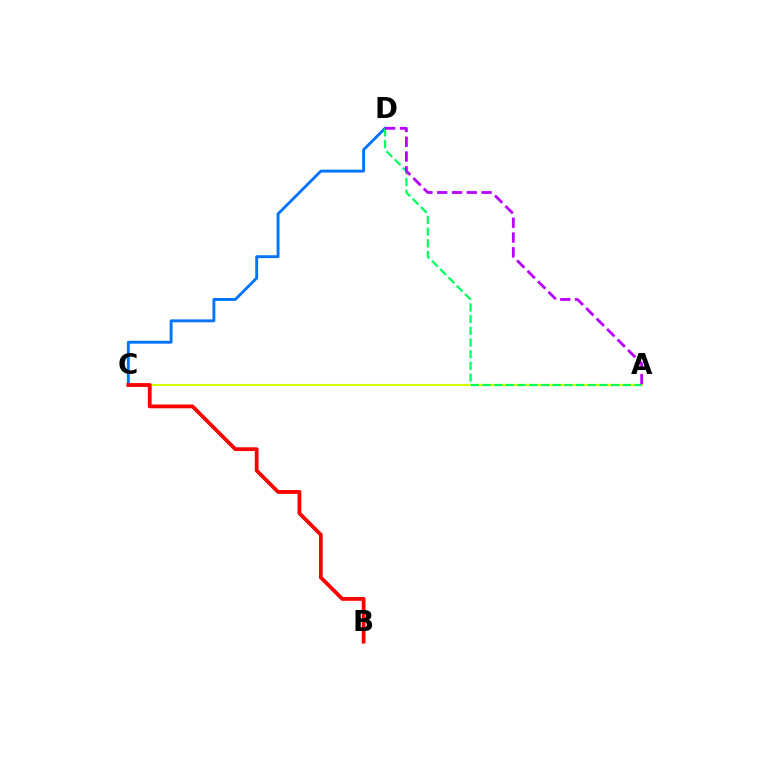{('A', 'C'): [{'color': '#d1ff00', 'line_style': 'solid', 'thickness': 1.54}], ('C', 'D'): [{'color': '#0074ff', 'line_style': 'solid', 'thickness': 2.07}], ('B', 'C'): [{'color': '#ff0000', 'line_style': 'solid', 'thickness': 2.73}], ('A', 'D'): [{'color': '#00ff5c', 'line_style': 'dashed', 'thickness': 1.59}, {'color': '#b900ff', 'line_style': 'dashed', 'thickness': 2.01}]}